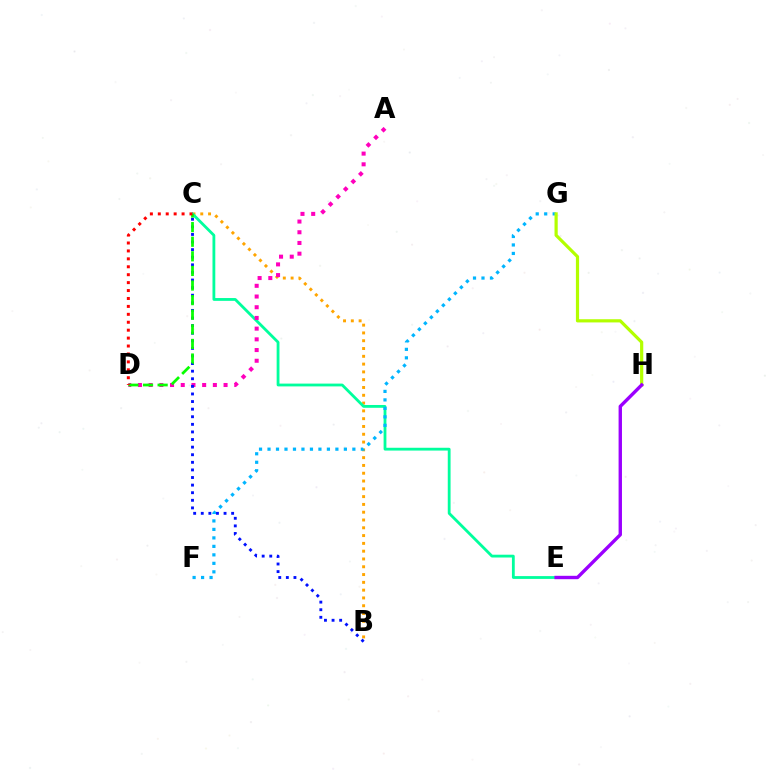{('B', 'C'): [{'color': '#ffa500', 'line_style': 'dotted', 'thickness': 2.12}, {'color': '#0010ff', 'line_style': 'dotted', 'thickness': 2.06}], ('C', 'E'): [{'color': '#00ff9d', 'line_style': 'solid', 'thickness': 2.02}], ('A', 'D'): [{'color': '#ff00bd', 'line_style': 'dotted', 'thickness': 2.91}], ('F', 'G'): [{'color': '#00b5ff', 'line_style': 'dotted', 'thickness': 2.31}], ('G', 'H'): [{'color': '#b3ff00', 'line_style': 'solid', 'thickness': 2.3}], ('C', 'D'): [{'color': '#08ff00', 'line_style': 'dashed', 'thickness': 1.98}, {'color': '#ff0000', 'line_style': 'dotted', 'thickness': 2.15}], ('E', 'H'): [{'color': '#9b00ff', 'line_style': 'solid', 'thickness': 2.43}]}